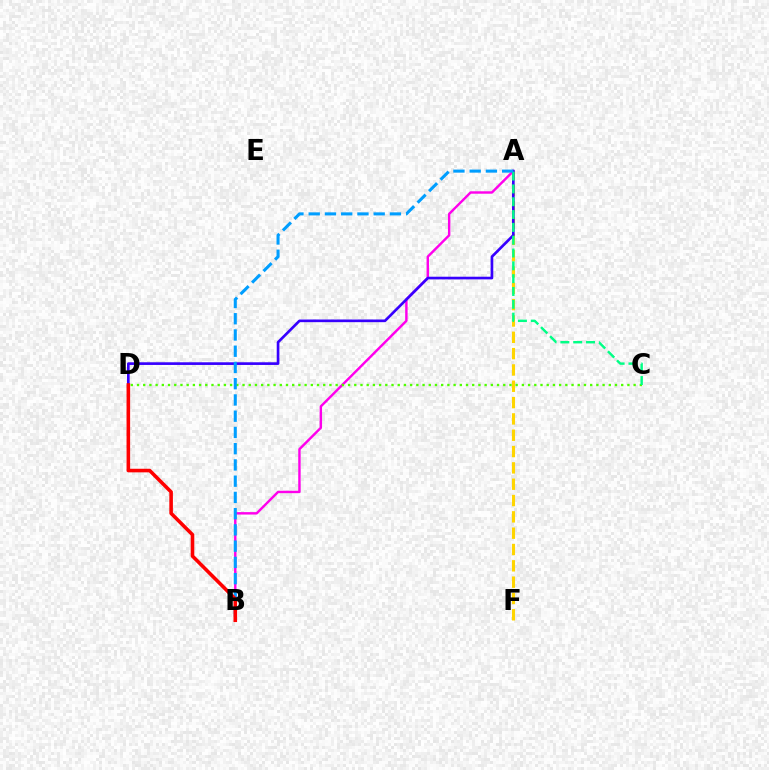{('A', 'F'): [{'color': '#ffd500', 'line_style': 'dashed', 'thickness': 2.22}], ('A', 'B'): [{'color': '#ff00ed', 'line_style': 'solid', 'thickness': 1.75}, {'color': '#009eff', 'line_style': 'dashed', 'thickness': 2.21}], ('A', 'D'): [{'color': '#3700ff', 'line_style': 'solid', 'thickness': 1.92}], ('C', 'D'): [{'color': '#4fff00', 'line_style': 'dotted', 'thickness': 1.69}], ('A', 'C'): [{'color': '#00ff86', 'line_style': 'dashed', 'thickness': 1.74}], ('B', 'D'): [{'color': '#ff0000', 'line_style': 'solid', 'thickness': 2.58}]}